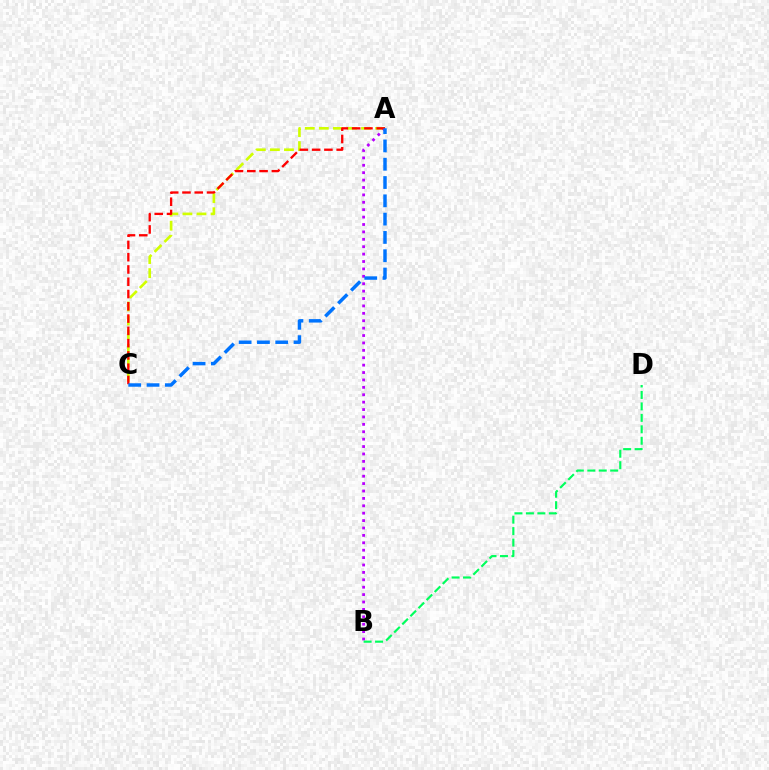{('A', 'C'): [{'color': '#d1ff00', 'line_style': 'dashed', 'thickness': 1.91}, {'color': '#ff0000', 'line_style': 'dashed', 'thickness': 1.67}, {'color': '#0074ff', 'line_style': 'dashed', 'thickness': 2.49}], ('A', 'B'): [{'color': '#b900ff', 'line_style': 'dotted', 'thickness': 2.01}], ('B', 'D'): [{'color': '#00ff5c', 'line_style': 'dashed', 'thickness': 1.56}]}